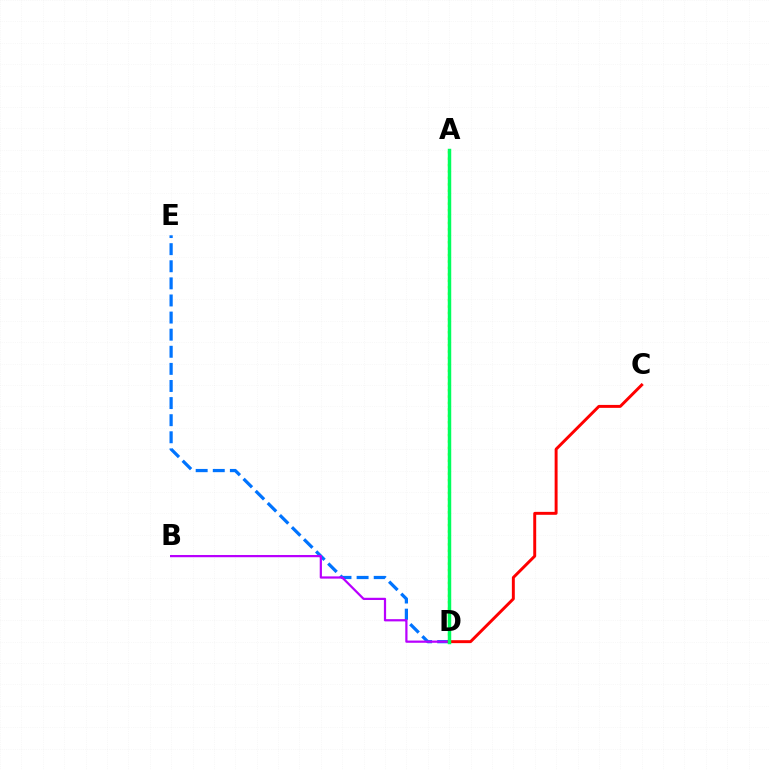{('A', 'D'): [{'color': '#d1ff00', 'line_style': 'dotted', 'thickness': 1.75}, {'color': '#00ff5c', 'line_style': 'solid', 'thickness': 2.48}], ('D', 'E'): [{'color': '#0074ff', 'line_style': 'dashed', 'thickness': 2.32}], ('B', 'D'): [{'color': '#b900ff', 'line_style': 'solid', 'thickness': 1.6}], ('C', 'D'): [{'color': '#ff0000', 'line_style': 'solid', 'thickness': 2.12}]}